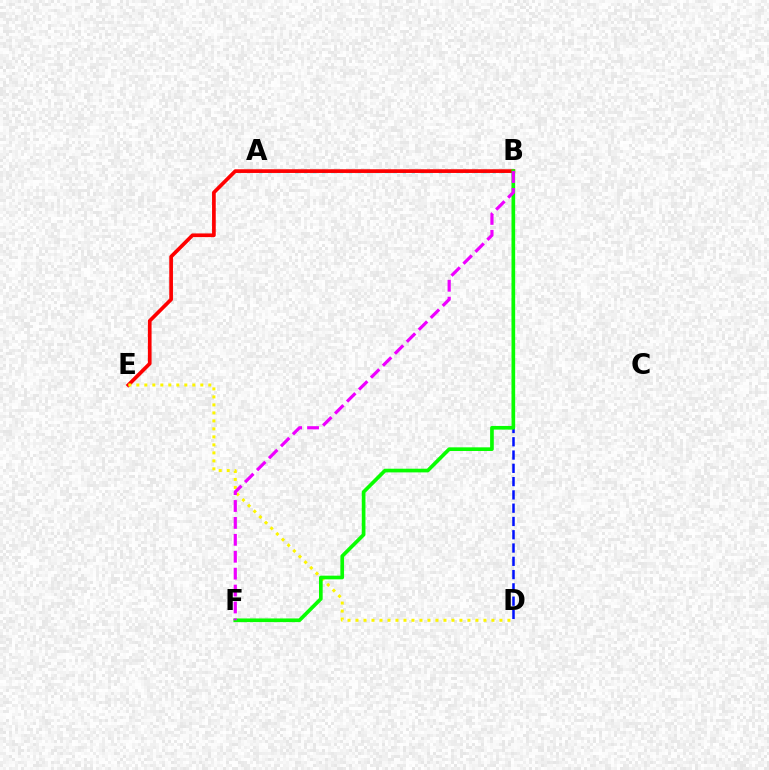{('A', 'B'): [{'color': '#00fff6', 'line_style': 'dotted', 'thickness': 2.43}], ('B', 'D'): [{'color': '#0010ff', 'line_style': 'dashed', 'thickness': 1.8}], ('B', 'E'): [{'color': '#ff0000', 'line_style': 'solid', 'thickness': 2.66}], ('D', 'E'): [{'color': '#fcf500', 'line_style': 'dotted', 'thickness': 2.17}], ('B', 'F'): [{'color': '#08ff00', 'line_style': 'solid', 'thickness': 2.64}, {'color': '#ee00ff', 'line_style': 'dashed', 'thickness': 2.3}]}